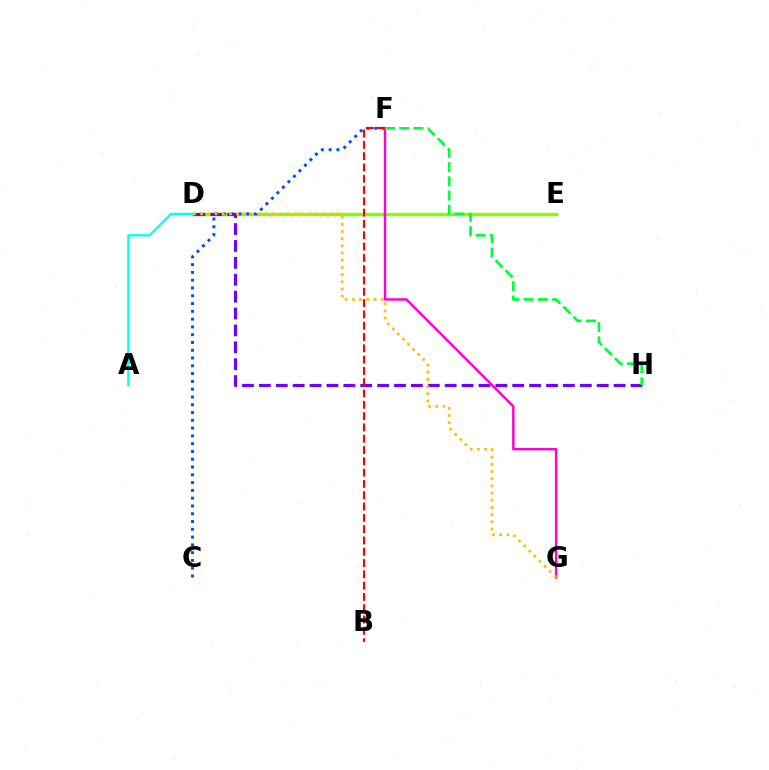{('D', 'E'): [{'color': '#84ff00', 'line_style': 'solid', 'thickness': 2.44}], ('A', 'D'): [{'color': '#00fff6', 'line_style': 'solid', 'thickness': 1.63}], ('C', 'F'): [{'color': '#004bff', 'line_style': 'dotted', 'thickness': 2.12}], ('D', 'H'): [{'color': '#7200ff', 'line_style': 'dashed', 'thickness': 2.29}], ('F', 'G'): [{'color': '#ff00cf', 'line_style': 'solid', 'thickness': 1.75}], ('D', 'G'): [{'color': '#ffbd00', 'line_style': 'dotted', 'thickness': 1.95}], ('F', 'H'): [{'color': '#00ff39', 'line_style': 'dashed', 'thickness': 1.93}], ('B', 'F'): [{'color': '#ff0000', 'line_style': 'dashed', 'thickness': 1.54}]}